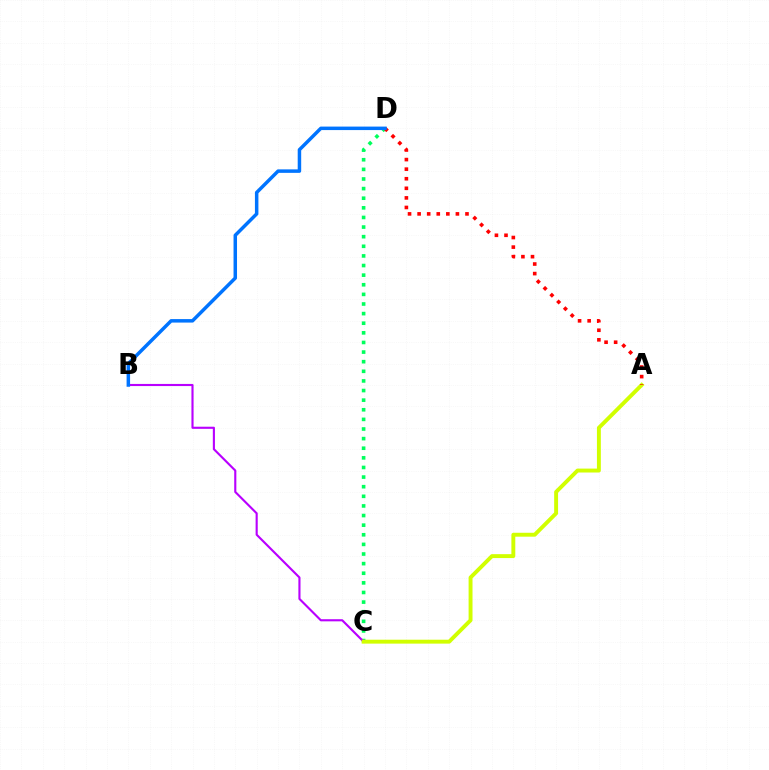{('C', 'D'): [{'color': '#00ff5c', 'line_style': 'dotted', 'thickness': 2.61}], ('B', 'C'): [{'color': '#b900ff', 'line_style': 'solid', 'thickness': 1.53}], ('A', 'C'): [{'color': '#d1ff00', 'line_style': 'solid', 'thickness': 2.82}], ('A', 'D'): [{'color': '#ff0000', 'line_style': 'dotted', 'thickness': 2.6}], ('B', 'D'): [{'color': '#0074ff', 'line_style': 'solid', 'thickness': 2.51}]}